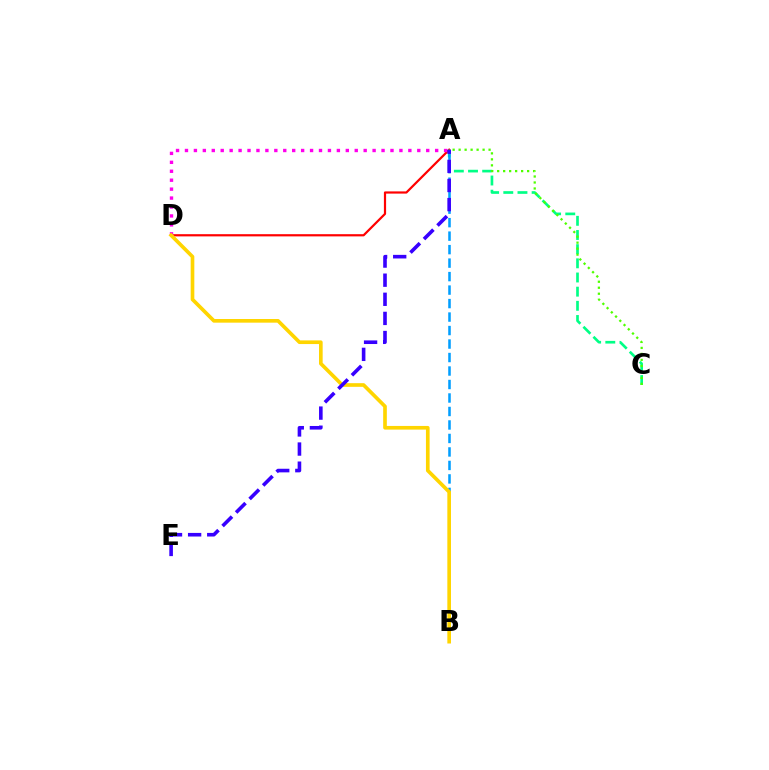{('A', 'D'): [{'color': '#ff0000', 'line_style': 'solid', 'thickness': 1.59}, {'color': '#ff00ed', 'line_style': 'dotted', 'thickness': 2.43}], ('A', 'C'): [{'color': '#00ff86', 'line_style': 'dashed', 'thickness': 1.92}, {'color': '#4fff00', 'line_style': 'dotted', 'thickness': 1.63}], ('A', 'B'): [{'color': '#009eff', 'line_style': 'dashed', 'thickness': 1.83}], ('B', 'D'): [{'color': '#ffd500', 'line_style': 'solid', 'thickness': 2.64}], ('A', 'E'): [{'color': '#3700ff', 'line_style': 'dashed', 'thickness': 2.6}]}